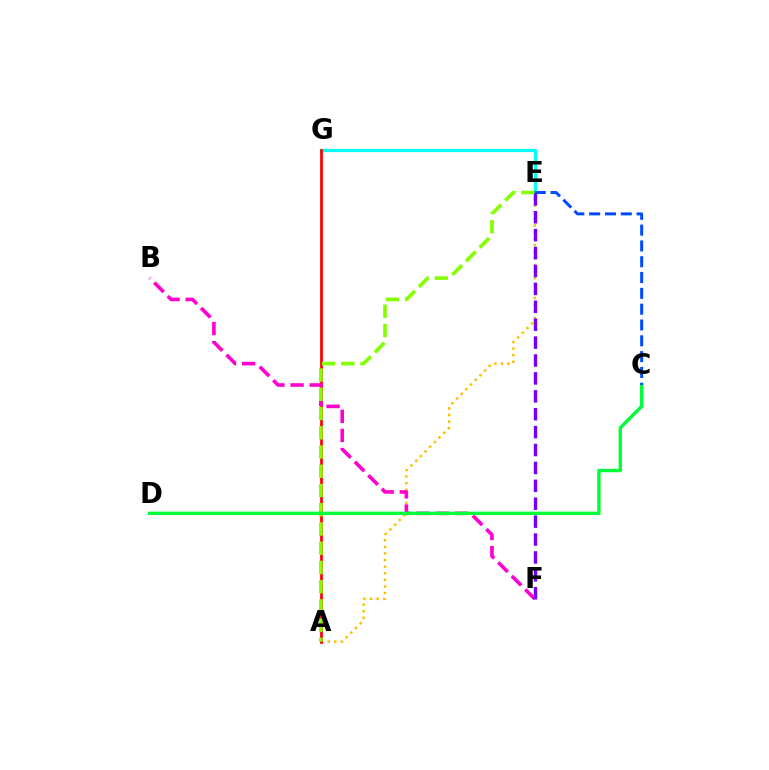{('E', 'G'): [{'color': '#00fff6', 'line_style': 'solid', 'thickness': 2.33}], ('A', 'E'): [{'color': '#ffbd00', 'line_style': 'dotted', 'thickness': 1.79}, {'color': '#84ff00', 'line_style': 'dashed', 'thickness': 2.61}], ('A', 'G'): [{'color': '#ff0000', 'line_style': 'solid', 'thickness': 1.96}], ('B', 'F'): [{'color': '#ff00cf', 'line_style': 'dashed', 'thickness': 2.6}], ('E', 'F'): [{'color': '#7200ff', 'line_style': 'dashed', 'thickness': 2.43}], ('C', 'D'): [{'color': '#00ff39', 'line_style': 'solid', 'thickness': 2.44}], ('C', 'E'): [{'color': '#004bff', 'line_style': 'dashed', 'thickness': 2.15}]}